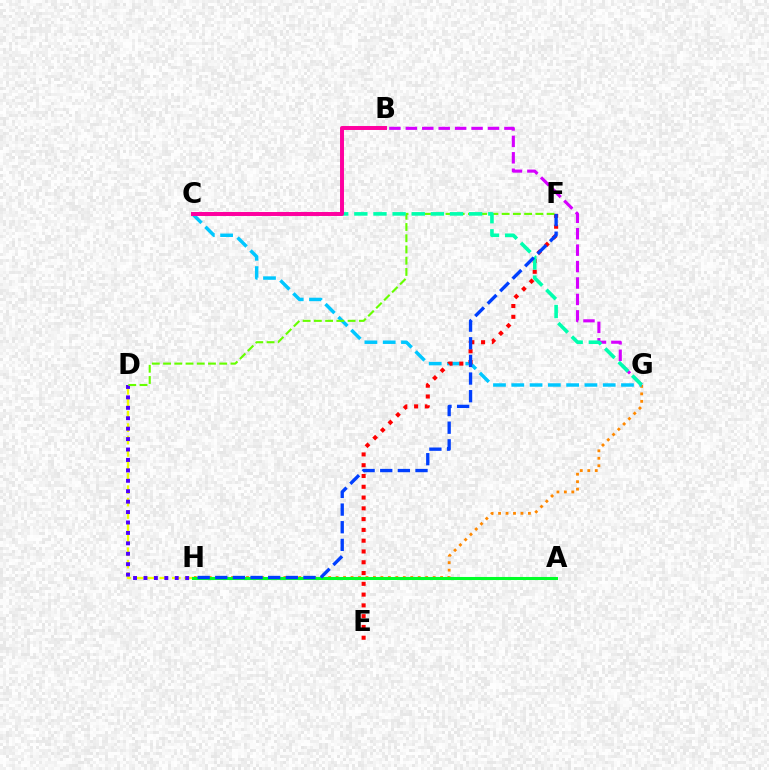{('G', 'H'): [{'color': '#ff8800', 'line_style': 'dotted', 'thickness': 2.03}], ('D', 'H'): [{'color': '#eeff00', 'line_style': 'dashed', 'thickness': 1.69}, {'color': '#4f00ff', 'line_style': 'dotted', 'thickness': 2.83}], ('C', 'G'): [{'color': '#00c7ff', 'line_style': 'dashed', 'thickness': 2.48}, {'color': '#00ffaf', 'line_style': 'dashed', 'thickness': 2.6}], ('B', 'G'): [{'color': '#d600ff', 'line_style': 'dashed', 'thickness': 2.23}], ('A', 'H'): [{'color': '#00ff27', 'line_style': 'solid', 'thickness': 2.21}], ('E', 'F'): [{'color': '#ff0000', 'line_style': 'dotted', 'thickness': 2.93}], ('D', 'F'): [{'color': '#66ff00', 'line_style': 'dashed', 'thickness': 1.53}], ('B', 'C'): [{'color': '#ff00a0', 'line_style': 'solid', 'thickness': 2.85}], ('F', 'H'): [{'color': '#003fff', 'line_style': 'dashed', 'thickness': 2.4}]}